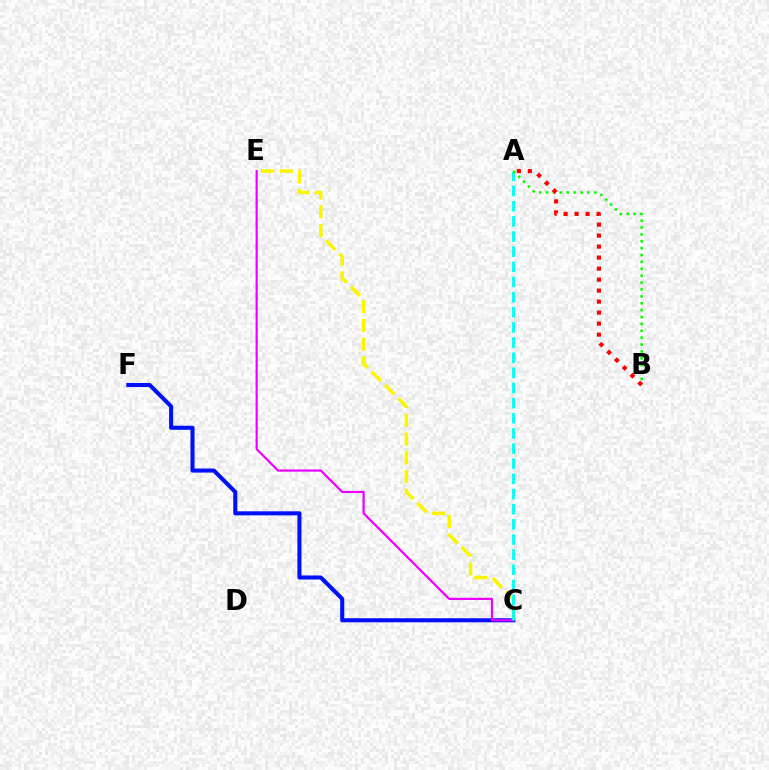{('C', 'F'): [{'color': '#0010ff', 'line_style': 'solid', 'thickness': 2.93}], ('C', 'E'): [{'color': '#fcf500', 'line_style': 'dashed', 'thickness': 2.55}, {'color': '#ee00ff', 'line_style': 'solid', 'thickness': 1.58}], ('A', 'C'): [{'color': '#00fff6', 'line_style': 'dashed', 'thickness': 2.06}], ('A', 'B'): [{'color': '#08ff00', 'line_style': 'dotted', 'thickness': 1.87}, {'color': '#ff0000', 'line_style': 'dotted', 'thickness': 2.99}]}